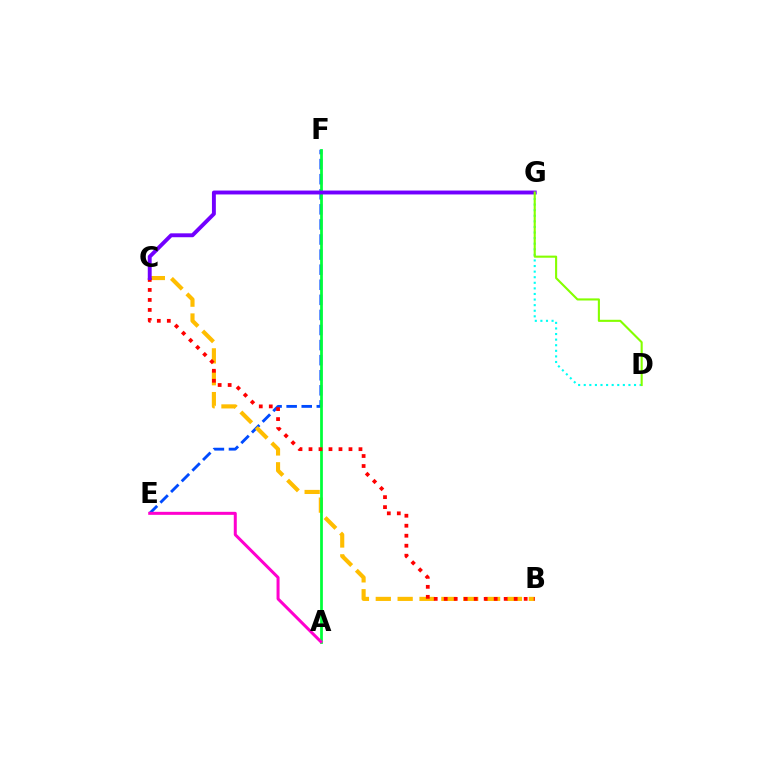{('E', 'F'): [{'color': '#004bff', 'line_style': 'dashed', 'thickness': 2.05}], ('B', 'C'): [{'color': '#ffbd00', 'line_style': 'dashed', 'thickness': 2.97}, {'color': '#ff0000', 'line_style': 'dotted', 'thickness': 2.72}], ('D', 'G'): [{'color': '#00fff6', 'line_style': 'dotted', 'thickness': 1.52}, {'color': '#84ff00', 'line_style': 'solid', 'thickness': 1.52}], ('A', 'F'): [{'color': '#00ff39', 'line_style': 'solid', 'thickness': 1.98}], ('C', 'G'): [{'color': '#7200ff', 'line_style': 'solid', 'thickness': 2.81}], ('A', 'E'): [{'color': '#ff00cf', 'line_style': 'solid', 'thickness': 2.17}]}